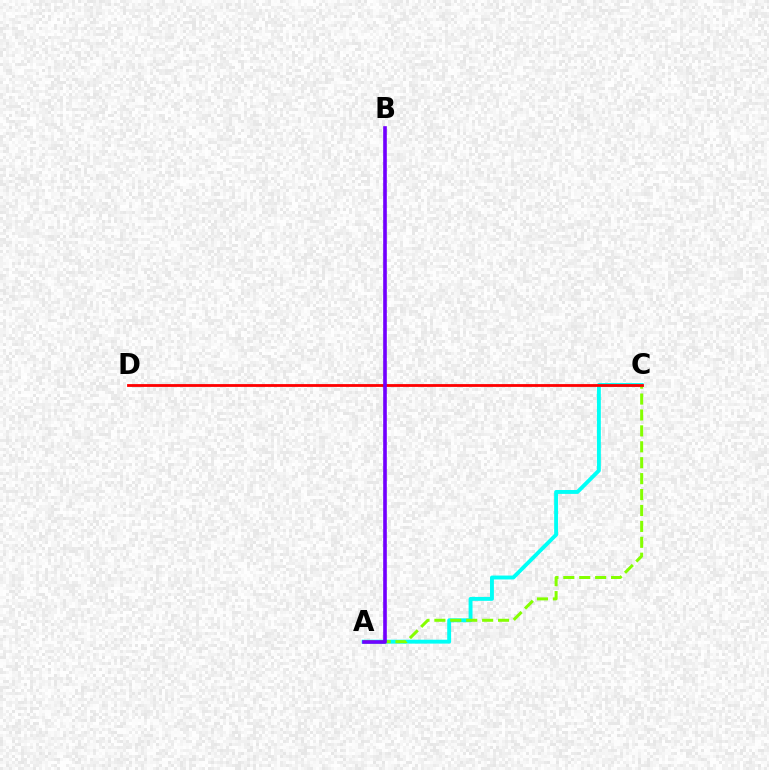{('A', 'C'): [{'color': '#00fff6', 'line_style': 'solid', 'thickness': 2.81}, {'color': '#84ff00', 'line_style': 'dashed', 'thickness': 2.16}], ('C', 'D'): [{'color': '#ff0000', 'line_style': 'solid', 'thickness': 2.02}], ('A', 'B'): [{'color': '#7200ff', 'line_style': 'solid', 'thickness': 2.62}]}